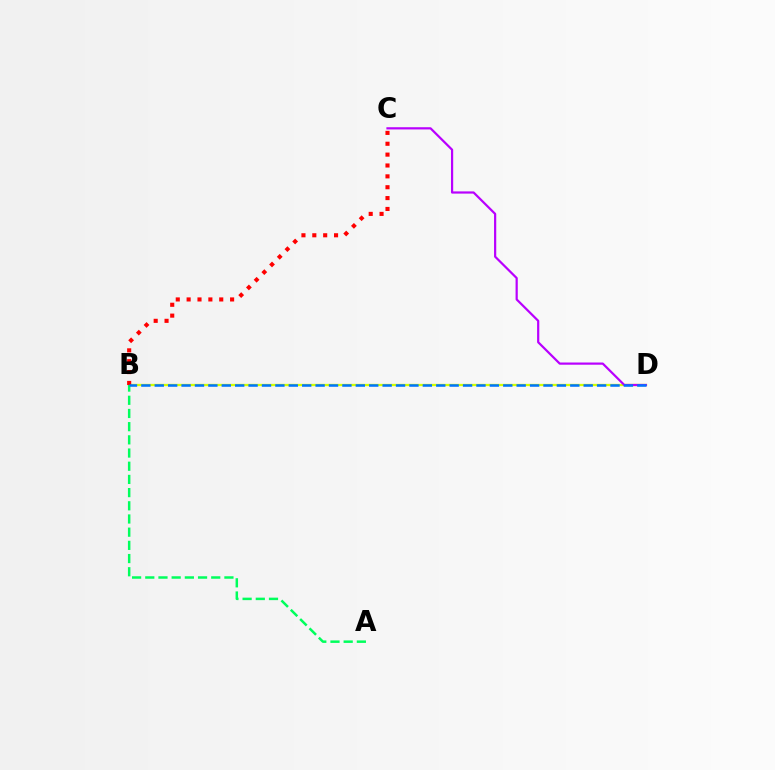{('B', 'D'): [{'color': '#d1ff00', 'line_style': 'solid', 'thickness': 1.66}, {'color': '#0074ff', 'line_style': 'dashed', 'thickness': 1.82}], ('B', 'C'): [{'color': '#ff0000', 'line_style': 'dotted', 'thickness': 2.95}], ('A', 'B'): [{'color': '#00ff5c', 'line_style': 'dashed', 'thickness': 1.79}], ('C', 'D'): [{'color': '#b900ff', 'line_style': 'solid', 'thickness': 1.59}]}